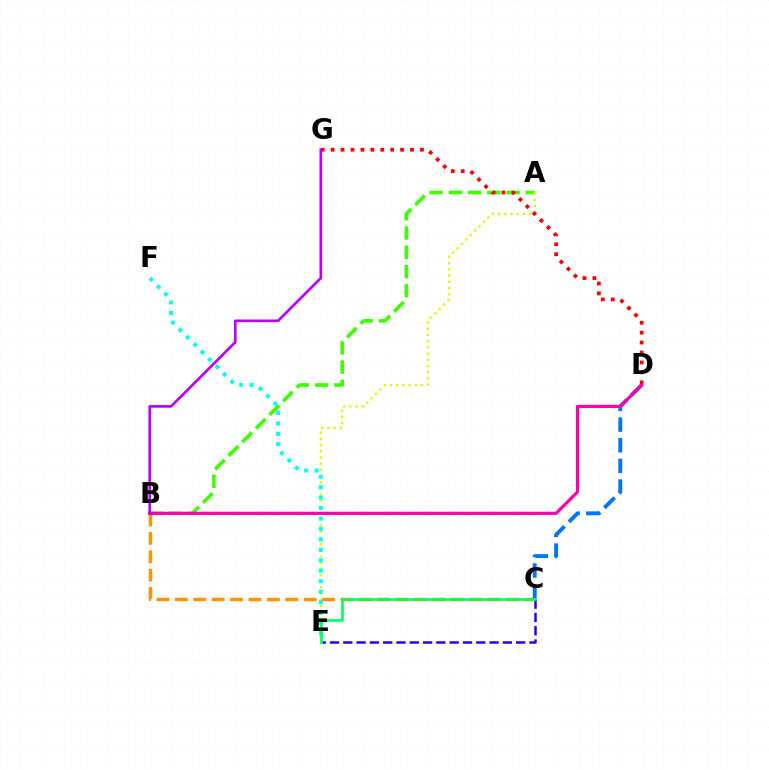{('C', 'E'): [{'color': '#2500ff', 'line_style': 'dashed', 'thickness': 1.81}, {'color': '#00ff5c', 'line_style': 'solid', 'thickness': 1.89}], ('A', 'B'): [{'color': '#3dff00', 'line_style': 'dashed', 'thickness': 2.61}], ('A', 'E'): [{'color': '#d1ff00', 'line_style': 'dotted', 'thickness': 1.68}], ('E', 'F'): [{'color': '#00fff6', 'line_style': 'dotted', 'thickness': 2.84}], ('B', 'C'): [{'color': '#ff9400', 'line_style': 'dashed', 'thickness': 2.5}], ('D', 'G'): [{'color': '#ff0000', 'line_style': 'dotted', 'thickness': 2.7}], ('C', 'D'): [{'color': '#0074ff', 'line_style': 'dashed', 'thickness': 2.8}], ('B', 'D'): [{'color': '#ff00ac', 'line_style': 'solid', 'thickness': 2.31}], ('B', 'G'): [{'color': '#b900ff', 'line_style': 'solid', 'thickness': 1.92}]}